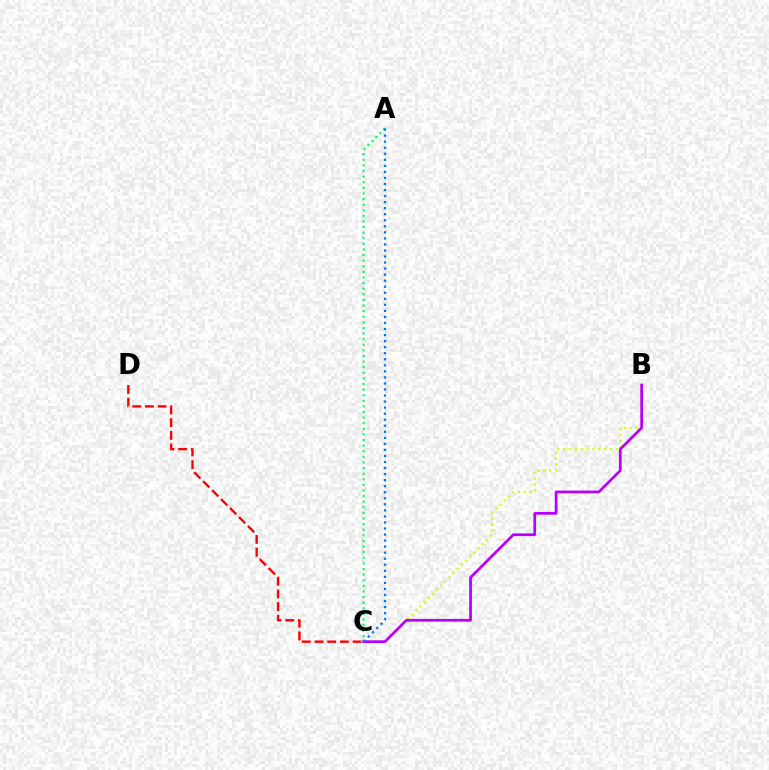{('B', 'C'): [{'color': '#d1ff00', 'line_style': 'dotted', 'thickness': 1.59}, {'color': '#b900ff', 'line_style': 'solid', 'thickness': 1.97}], ('A', 'C'): [{'color': '#00ff5c', 'line_style': 'dotted', 'thickness': 1.52}, {'color': '#0074ff', 'line_style': 'dotted', 'thickness': 1.64}], ('C', 'D'): [{'color': '#ff0000', 'line_style': 'dashed', 'thickness': 1.72}]}